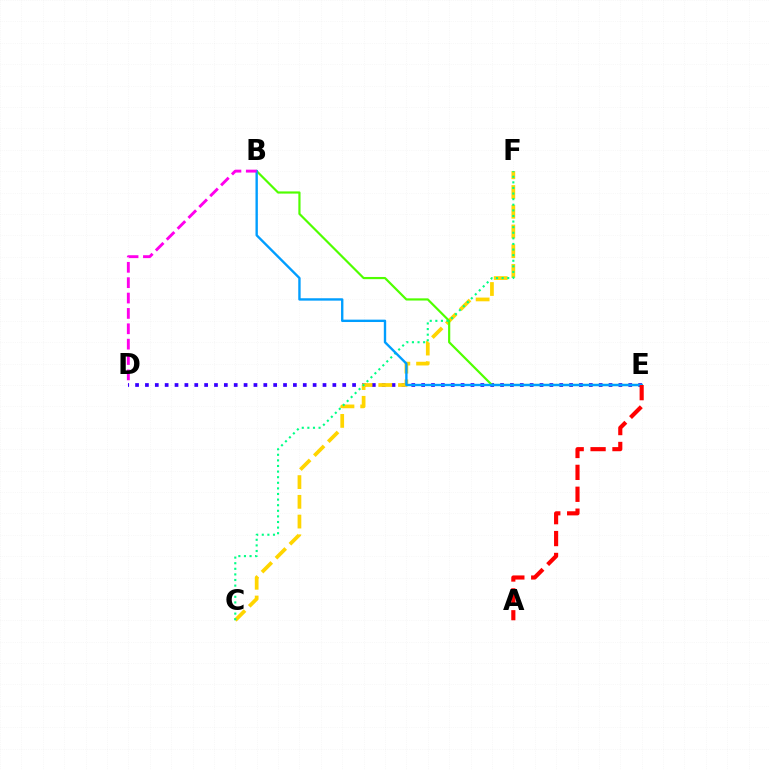{('D', 'E'): [{'color': '#3700ff', 'line_style': 'dotted', 'thickness': 2.68}], ('C', 'F'): [{'color': '#ffd500', 'line_style': 'dashed', 'thickness': 2.68}, {'color': '#00ff86', 'line_style': 'dotted', 'thickness': 1.52}], ('B', 'E'): [{'color': '#4fff00', 'line_style': 'solid', 'thickness': 1.57}, {'color': '#009eff', 'line_style': 'solid', 'thickness': 1.71}], ('A', 'E'): [{'color': '#ff0000', 'line_style': 'dashed', 'thickness': 2.97}], ('B', 'D'): [{'color': '#ff00ed', 'line_style': 'dashed', 'thickness': 2.09}]}